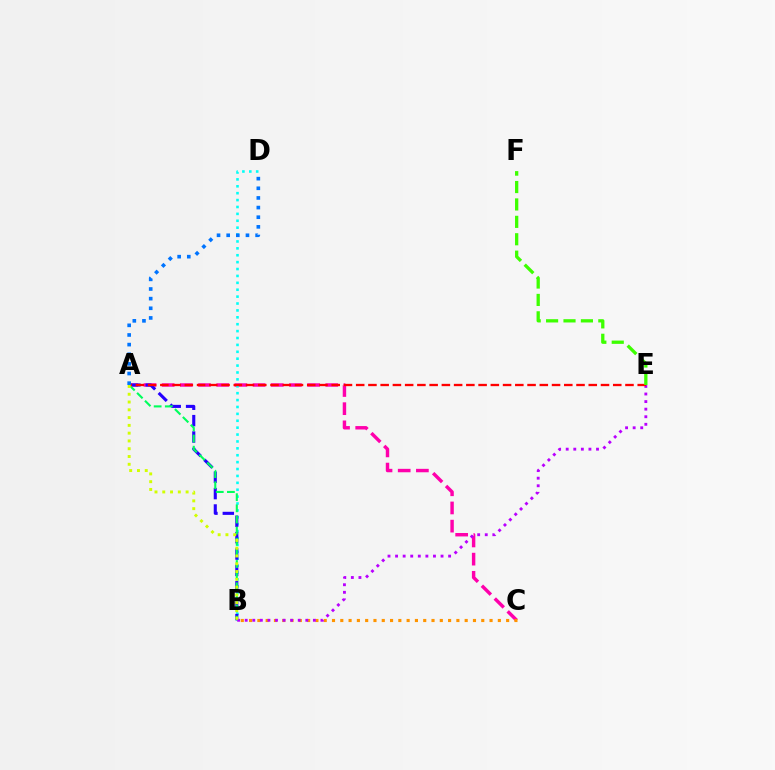{('A', 'C'): [{'color': '#ff00ac', 'line_style': 'dashed', 'thickness': 2.47}], ('B', 'D'): [{'color': '#00fff6', 'line_style': 'dotted', 'thickness': 1.87}], ('B', 'C'): [{'color': '#ff9400', 'line_style': 'dotted', 'thickness': 2.25}], ('A', 'B'): [{'color': '#2500ff', 'line_style': 'dashed', 'thickness': 2.23}, {'color': '#00ff5c', 'line_style': 'dashed', 'thickness': 1.51}, {'color': '#d1ff00', 'line_style': 'dotted', 'thickness': 2.11}], ('B', 'E'): [{'color': '#b900ff', 'line_style': 'dotted', 'thickness': 2.06}], ('A', 'E'): [{'color': '#ff0000', 'line_style': 'dashed', 'thickness': 1.66}], ('A', 'D'): [{'color': '#0074ff', 'line_style': 'dotted', 'thickness': 2.62}], ('E', 'F'): [{'color': '#3dff00', 'line_style': 'dashed', 'thickness': 2.36}]}